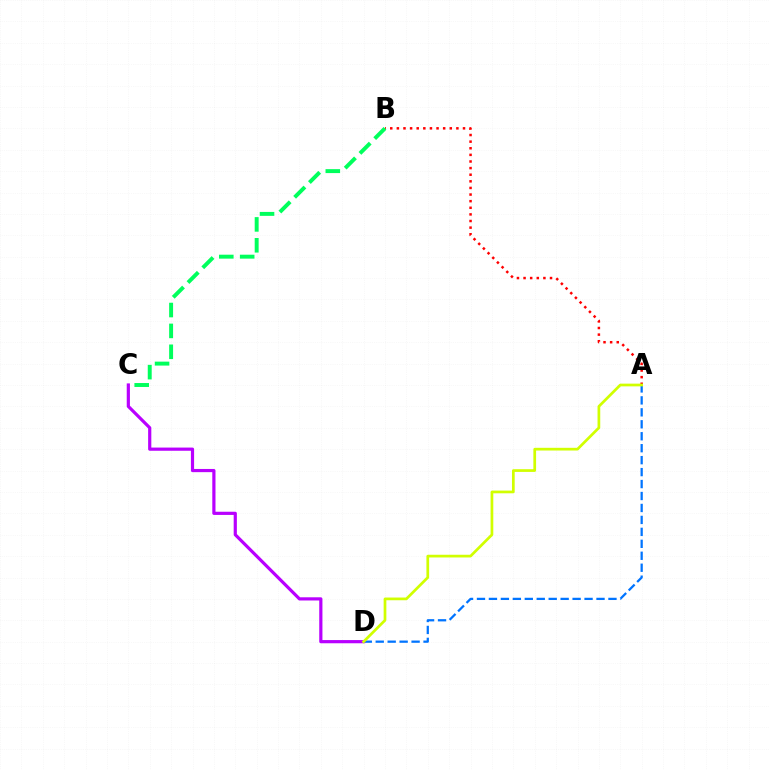{('A', 'D'): [{'color': '#0074ff', 'line_style': 'dashed', 'thickness': 1.62}, {'color': '#d1ff00', 'line_style': 'solid', 'thickness': 1.96}], ('A', 'B'): [{'color': '#ff0000', 'line_style': 'dotted', 'thickness': 1.8}], ('C', 'D'): [{'color': '#b900ff', 'line_style': 'solid', 'thickness': 2.3}], ('B', 'C'): [{'color': '#00ff5c', 'line_style': 'dashed', 'thickness': 2.84}]}